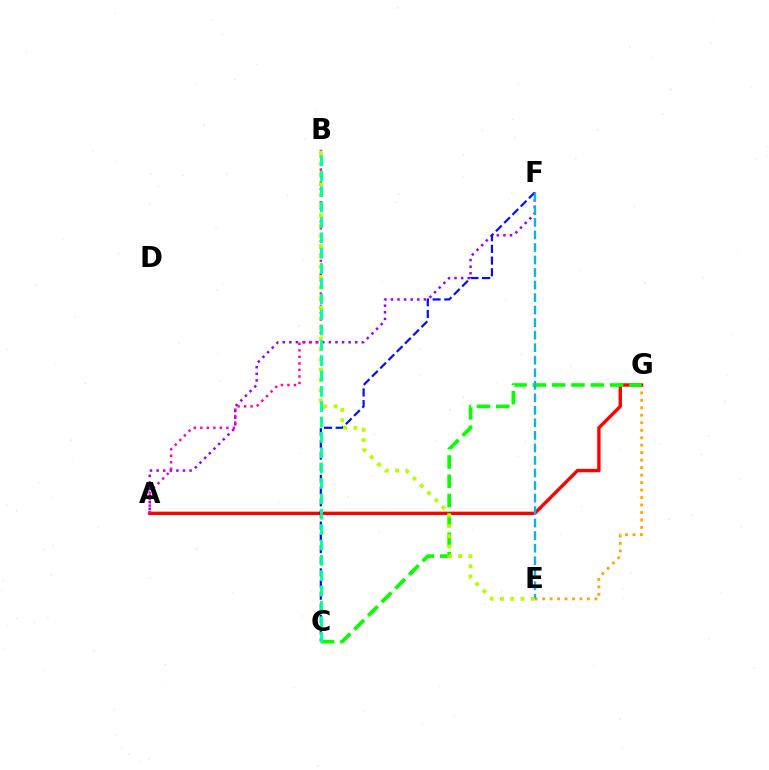{('E', 'G'): [{'color': '#ffa500', 'line_style': 'dotted', 'thickness': 2.03}], ('A', 'F'): [{'color': '#9b00ff', 'line_style': 'dotted', 'thickness': 1.79}], ('A', 'G'): [{'color': '#ff0000', 'line_style': 'solid', 'thickness': 2.41}], ('A', 'B'): [{'color': '#ff00bd', 'line_style': 'dotted', 'thickness': 1.77}], ('C', 'G'): [{'color': '#08ff00', 'line_style': 'dashed', 'thickness': 2.62}], ('C', 'F'): [{'color': '#0010ff', 'line_style': 'dashed', 'thickness': 1.59}], ('E', 'F'): [{'color': '#00b5ff', 'line_style': 'dashed', 'thickness': 1.7}], ('B', 'E'): [{'color': '#b3ff00', 'line_style': 'dotted', 'thickness': 2.8}], ('B', 'C'): [{'color': '#00ff9d', 'line_style': 'dashed', 'thickness': 2.09}]}